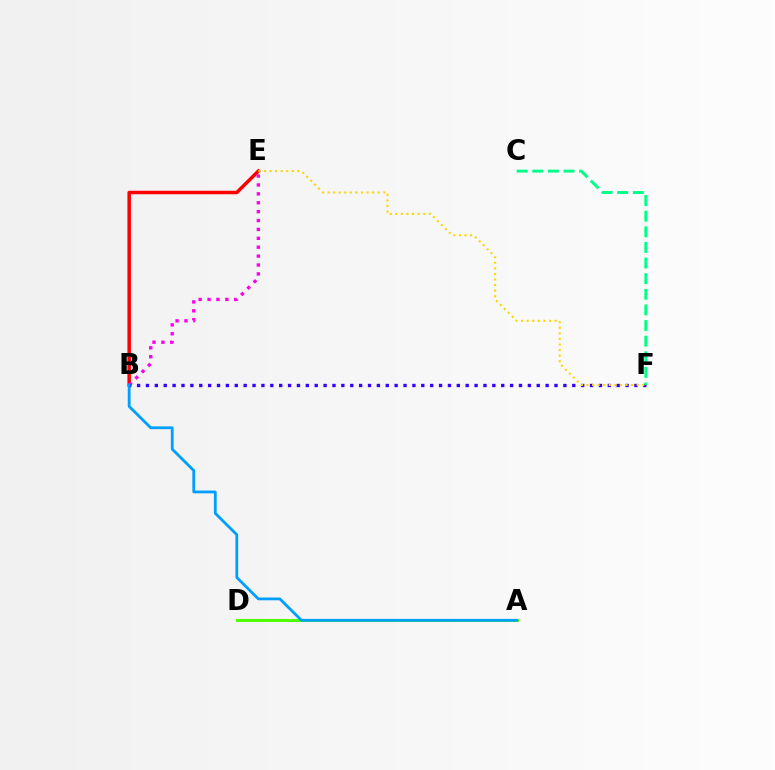{('B', 'E'): [{'color': '#ff0000', 'line_style': 'solid', 'thickness': 2.52}, {'color': '#ff00ed', 'line_style': 'dotted', 'thickness': 2.42}], ('B', 'F'): [{'color': '#3700ff', 'line_style': 'dotted', 'thickness': 2.41}], ('E', 'F'): [{'color': '#ffd500', 'line_style': 'dotted', 'thickness': 1.51}], ('A', 'D'): [{'color': '#4fff00', 'line_style': 'solid', 'thickness': 2.18}], ('C', 'F'): [{'color': '#00ff86', 'line_style': 'dashed', 'thickness': 2.12}], ('A', 'B'): [{'color': '#009eff', 'line_style': 'solid', 'thickness': 2.01}]}